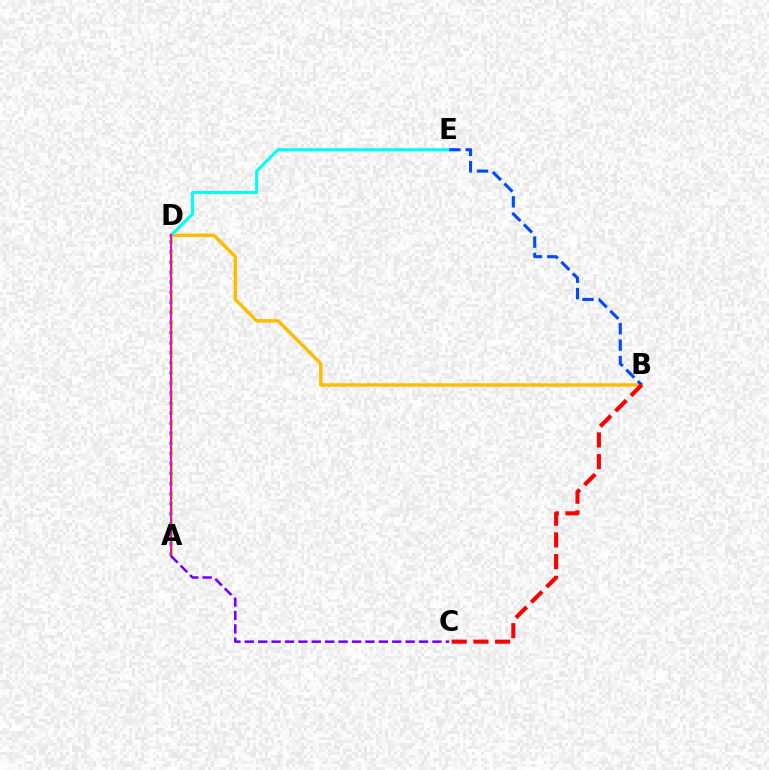{('A', 'D'): [{'color': '#00ff39', 'line_style': 'dotted', 'thickness': 2.74}, {'color': '#84ff00', 'line_style': 'dashed', 'thickness': 1.93}, {'color': '#ff00cf', 'line_style': 'solid', 'thickness': 1.53}], ('B', 'D'): [{'color': '#ffbd00', 'line_style': 'solid', 'thickness': 2.48}], ('D', 'E'): [{'color': '#00fff6', 'line_style': 'solid', 'thickness': 2.24}], ('B', 'E'): [{'color': '#004bff', 'line_style': 'dashed', 'thickness': 2.22}], ('B', 'C'): [{'color': '#ff0000', 'line_style': 'dashed', 'thickness': 2.95}], ('A', 'C'): [{'color': '#7200ff', 'line_style': 'dashed', 'thickness': 1.82}]}